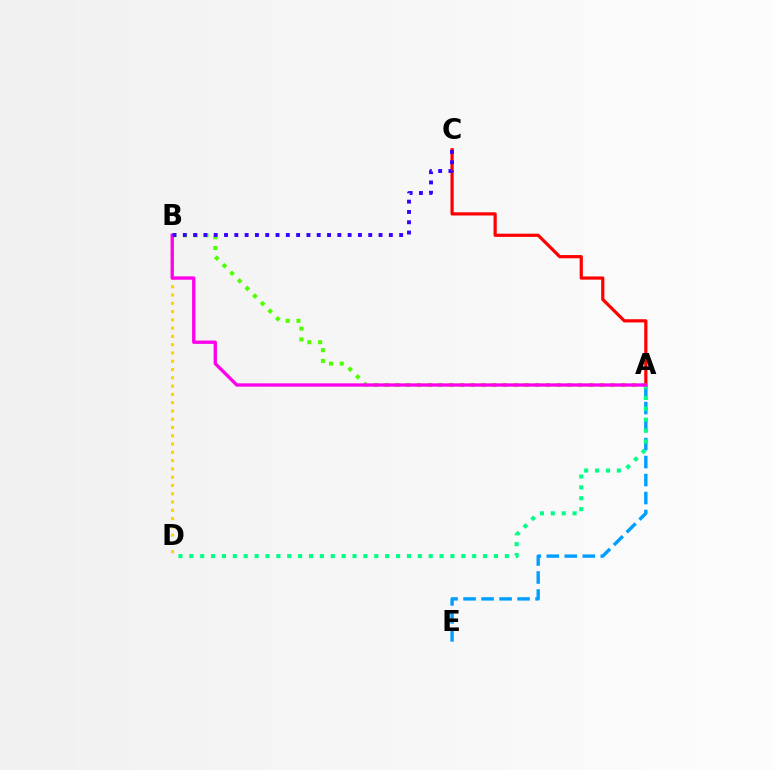{('A', 'E'): [{'color': '#009eff', 'line_style': 'dashed', 'thickness': 2.44}], ('A', 'C'): [{'color': '#ff0000', 'line_style': 'solid', 'thickness': 2.3}], ('A', 'D'): [{'color': '#00ff86', 'line_style': 'dotted', 'thickness': 2.96}], ('B', 'D'): [{'color': '#ffd500', 'line_style': 'dotted', 'thickness': 2.25}], ('A', 'B'): [{'color': '#4fff00', 'line_style': 'dotted', 'thickness': 2.92}, {'color': '#ff00ed', 'line_style': 'solid', 'thickness': 2.4}], ('B', 'C'): [{'color': '#3700ff', 'line_style': 'dotted', 'thickness': 2.8}]}